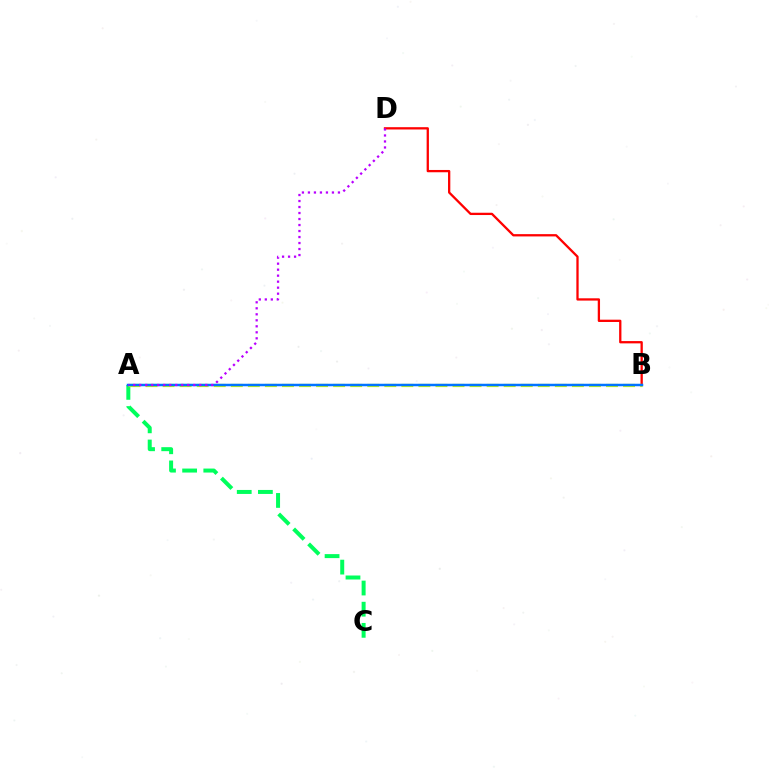{('A', 'C'): [{'color': '#00ff5c', 'line_style': 'dashed', 'thickness': 2.87}], ('B', 'D'): [{'color': '#ff0000', 'line_style': 'solid', 'thickness': 1.65}], ('A', 'B'): [{'color': '#d1ff00', 'line_style': 'dashed', 'thickness': 2.32}, {'color': '#0074ff', 'line_style': 'solid', 'thickness': 1.8}], ('A', 'D'): [{'color': '#b900ff', 'line_style': 'dotted', 'thickness': 1.63}]}